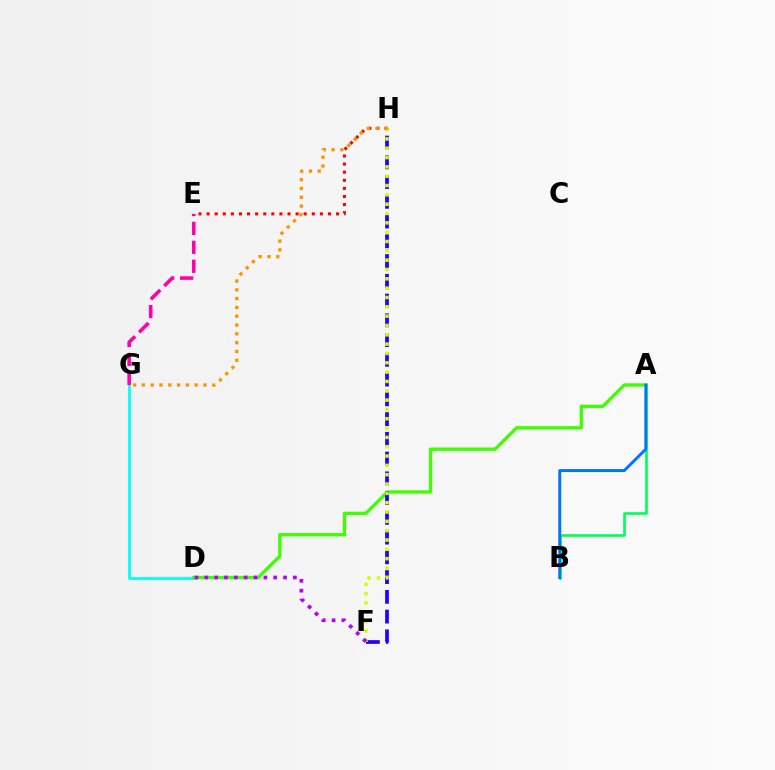{('D', 'G'): [{'color': '#00fff6', 'line_style': 'solid', 'thickness': 2.0}], ('E', 'H'): [{'color': '#ff0000', 'line_style': 'dotted', 'thickness': 2.2}], ('A', 'D'): [{'color': '#3dff00', 'line_style': 'solid', 'thickness': 2.39}], ('F', 'H'): [{'color': '#2500ff', 'line_style': 'dashed', 'thickness': 2.68}, {'color': '#d1ff00', 'line_style': 'dotted', 'thickness': 2.53}], ('A', 'B'): [{'color': '#00ff5c', 'line_style': 'solid', 'thickness': 1.88}, {'color': '#0074ff', 'line_style': 'solid', 'thickness': 2.13}], ('E', 'G'): [{'color': '#ff00ac', 'line_style': 'dashed', 'thickness': 2.57}], ('G', 'H'): [{'color': '#ff9400', 'line_style': 'dotted', 'thickness': 2.39}], ('D', 'F'): [{'color': '#b900ff', 'line_style': 'dotted', 'thickness': 2.67}]}